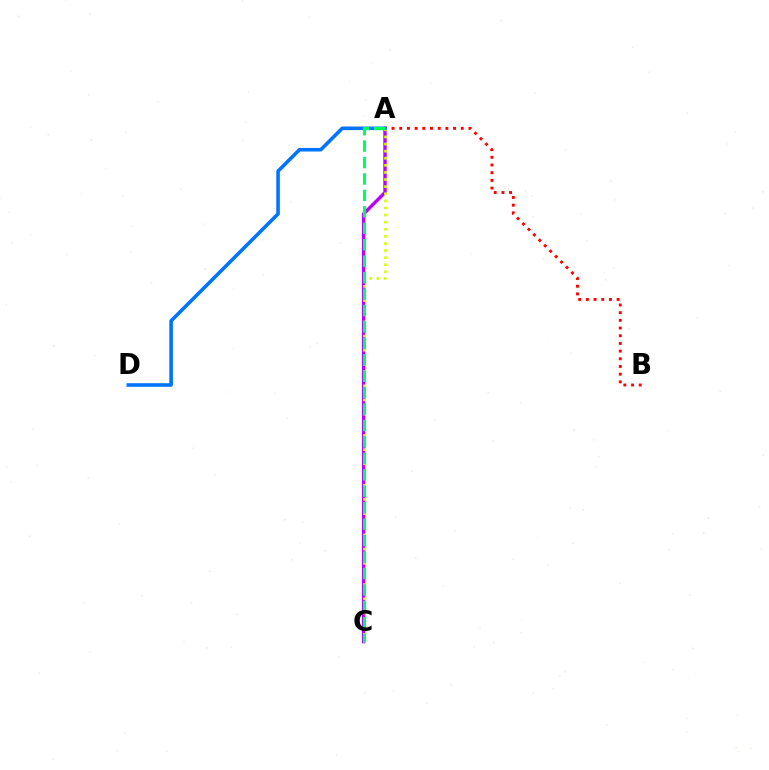{('A', 'C'): [{'color': '#b900ff', 'line_style': 'solid', 'thickness': 2.44}, {'color': '#d1ff00', 'line_style': 'dotted', 'thickness': 1.93}, {'color': '#00ff5c', 'line_style': 'dashed', 'thickness': 2.23}], ('A', 'B'): [{'color': '#ff0000', 'line_style': 'dotted', 'thickness': 2.09}], ('A', 'D'): [{'color': '#0074ff', 'line_style': 'solid', 'thickness': 2.58}]}